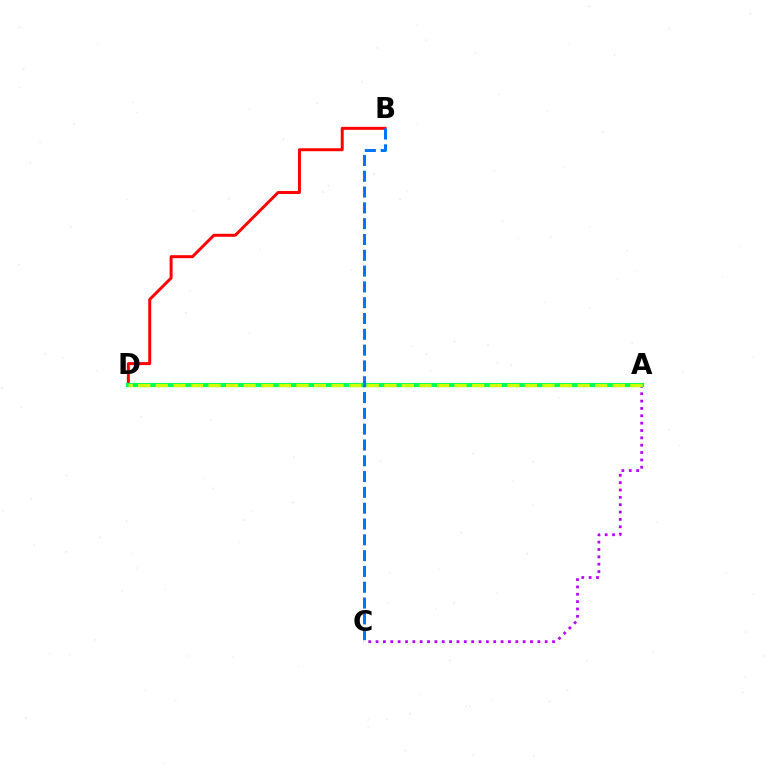{('A', 'C'): [{'color': '#b900ff', 'line_style': 'dotted', 'thickness': 2.0}], ('B', 'D'): [{'color': '#ff0000', 'line_style': 'solid', 'thickness': 2.13}], ('A', 'D'): [{'color': '#00ff5c', 'line_style': 'solid', 'thickness': 3.0}, {'color': '#d1ff00', 'line_style': 'dashed', 'thickness': 2.39}], ('B', 'C'): [{'color': '#0074ff', 'line_style': 'dashed', 'thickness': 2.15}]}